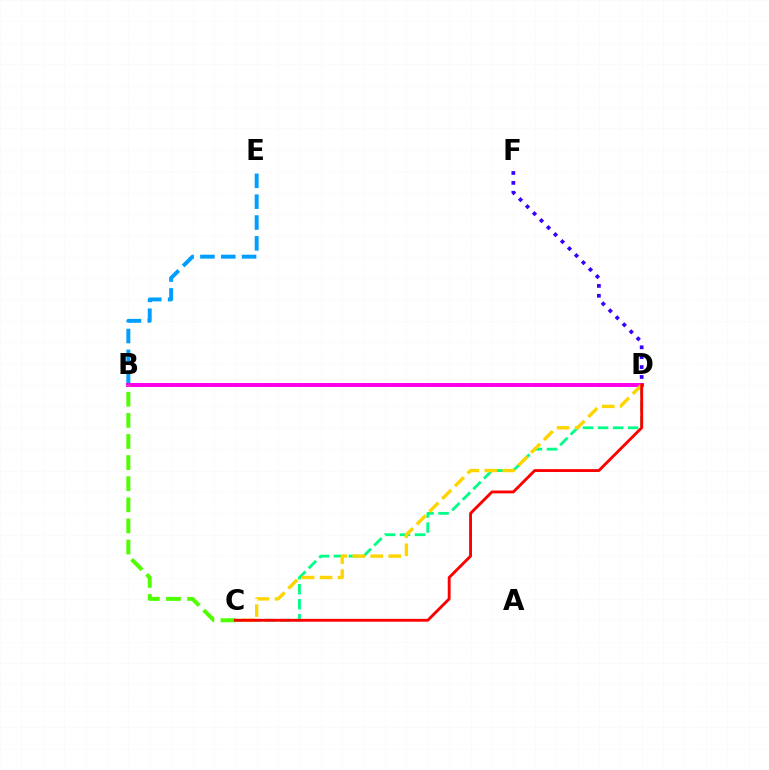{('B', 'E'): [{'color': '#009eff', 'line_style': 'dashed', 'thickness': 2.83}], ('B', 'D'): [{'color': '#ff00ed', 'line_style': 'solid', 'thickness': 2.86}], ('C', 'D'): [{'color': '#00ff86', 'line_style': 'dashed', 'thickness': 2.04}, {'color': '#ffd500', 'line_style': 'dashed', 'thickness': 2.45}, {'color': '#ff0000', 'line_style': 'solid', 'thickness': 2.06}], ('B', 'C'): [{'color': '#4fff00', 'line_style': 'dashed', 'thickness': 2.87}], ('D', 'F'): [{'color': '#3700ff', 'line_style': 'dotted', 'thickness': 2.69}]}